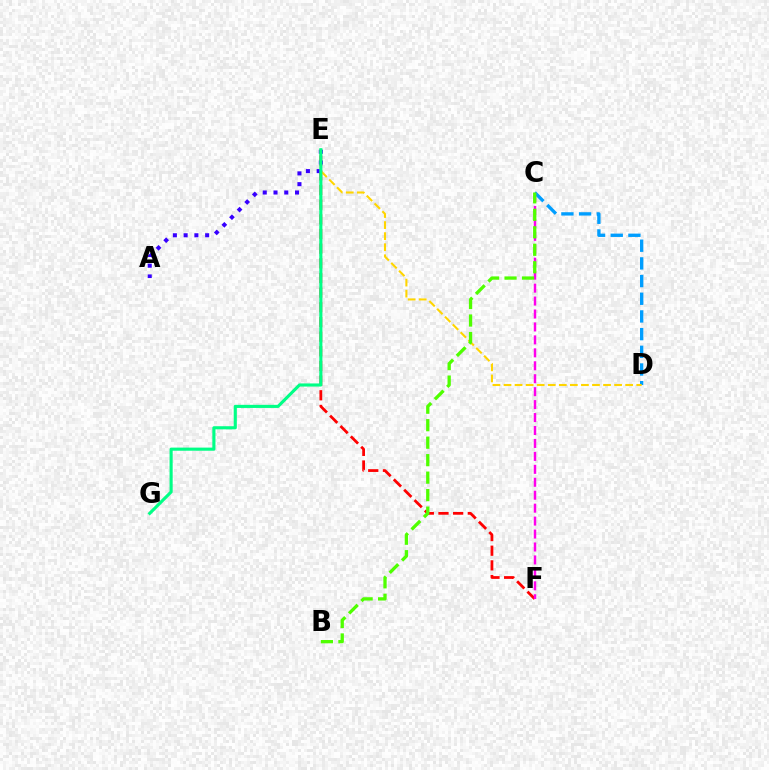{('E', 'F'): [{'color': '#ff0000', 'line_style': 'dashed', 'thickness': 1.99}], ('A', 'E'): [{'color': '#3700ff', 'line_style': 'dotted', 'thickness': 2.92}], ('C', 'F'): [{'color': '#ff00ed', 'line_style': 'dashed', 'thickness': 1.76}], ('C', 'D'): [{'color': '#009eff', 'line_style': 'dashed', 'thickness': 2.4}], ('D', 'E'): [{'color': '#ffd500', 'line_style': 'dashed', 'thickness': 1.5}], ('B', 'C'): [{'color': '#4fff00', 'line_style': 'dashed', 'thickness': 2.38}], ('E', 'G'): [{'color': '#00ff86', 'line_style': 'solid', 'thickness': 2.24}]}